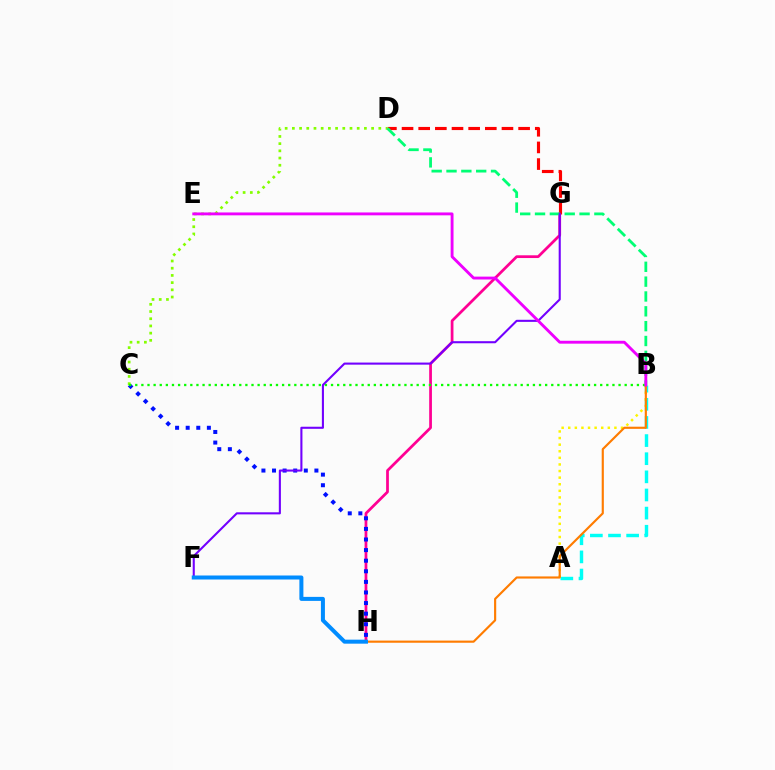{('A', 'B'): [{'color': '#00fff6', 'line_style': 'dashed', 'thickness': 2.46}, {'color': '#fcf500', 'line_style': 'dotted', 'thickness': 1.79}], ('G', 'H'): [{'color': '#ff0094', 'line_style': 'solid', 'thickness': 1.98}], ('B', 'H'): [{'color': '#ff7c00', 'line_style': 'solid', 'thickness': 1.55}], ('D', 'G'): [{'color': '#ff0000', 'line_style': 'dashed', 'thickness': 2.26}], ('C', 'H'): [{'color': '#0010ff', 'line_style': 'dotted', 'thickness': 2.88}], ('C', 'D'): [{'color': '#84ff00', 'line_style': 'dotted', 'thickness': 1.96}], ('B', 'C'): [{'color': '#08ff00', 'line_style': 'dotted', 'thickness': 1.66}], ('B', 'D'): [{'color': '#00ff74', 'line_style': 'dashed', 'thickness': 2.02}], ('F', 'G'): [{'color': '#7200ff', 'line_style': 'solid', 'thickness': 1.5}], ('F', 'H'): [{'color': '#008cff', 'line_style': 'solid', 'thickness': 2.89}], ('B', 'E'): [{'color': '#ee00ff', 'line_style': 'solid', 'thickness': 2.07}]}